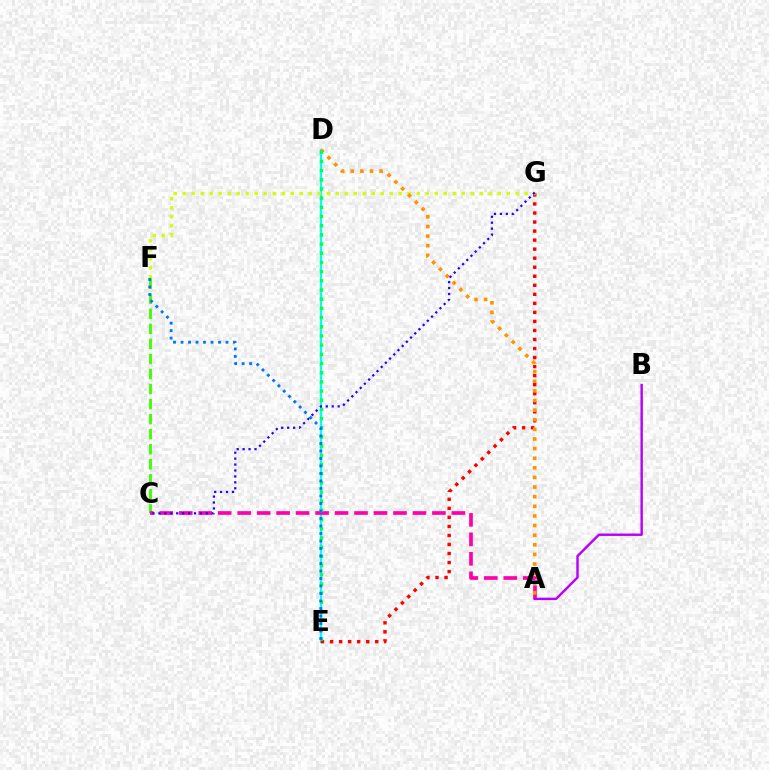{('D', 'E'): [{'color': '#00fff6', 'line_style': 'solid', 'thickness': 1.6}, {'color': '#00ff5c', 'line_style': 'dotted', 'thickness': 2.5}], ('E', 'G'): [{'color': '#ff0000', 'line_style': 'dotted', 'thickness': 2.45}], ('F', 'G'): [{'color': '#d1ff00', 'line_style': 'dotted', 'thickness': 2.45}], ('C', 'F'): [{'color': '#3dff00', 'line_style': 'dashed', 'thickness': 2.04}], ('A', 'C'): [{'color': '#ff00ac', 'line_style': 'dashed', 'thickness': 2.65}], ('A', 'D'): [{'color': '#ff9400', 'line_style': 'dotted', 'thickness': 2.61}], ('A', 'B'): [{'color': '#b900ff', 'line_style': 'solid', 'thickness': 1.75}], ('E', 'F'): [{'color': '#0074ff', 'line_style': 'dotted', 'thickness': 2.04}], ('C', 'G'): [{'color': '#2500ff', 'line_style': 'dotted', 'thickness': 1.61}]}